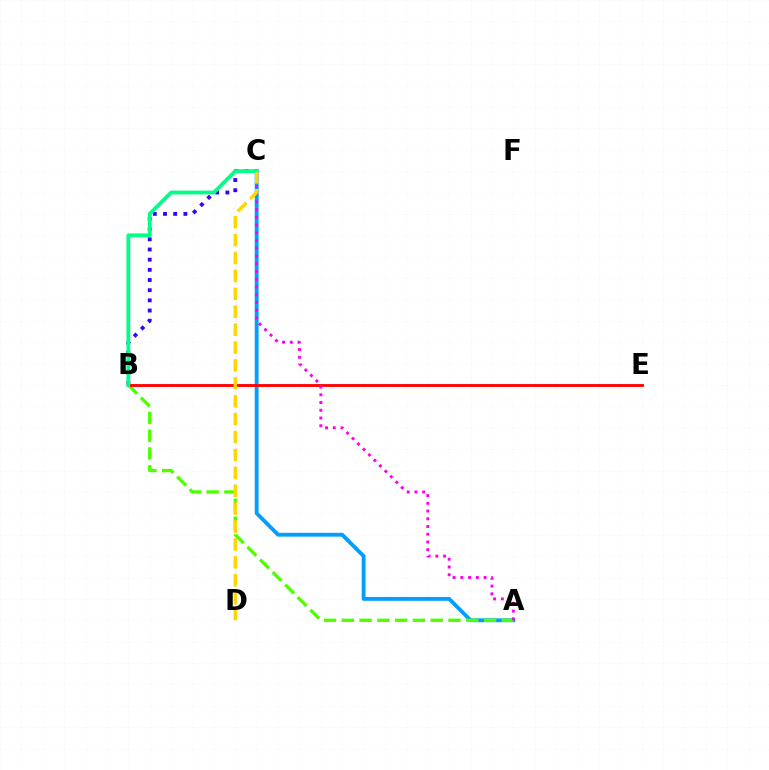{('B', 'C'): [{'color': '#3700ff', 'line_style': 'dotted', 'thickness': 2.76}, {'color': '#00ff86', 'line_style': 'solid', 'thickness': 2.74}], ('A', 'C'): [{'color': '#009eff', 'line_style': 'solid', 'thickness': 2.76}, {'color': '#ff00ed', 'line_style': 'dotted', 'thickness': 2.1}], ('A', 'B'): [{'color': '#4fff00', 'line_style': 'dashed', 'thickness': 2.42}], ('B', 'E'): [{'color': '#ff0000', 'line_style': 'solid', 'thickness': 2.04}], ('C', 'D'): [{'color': '#ffd500', 'line_style': 'dashed', 'thickness': 2.43}]}